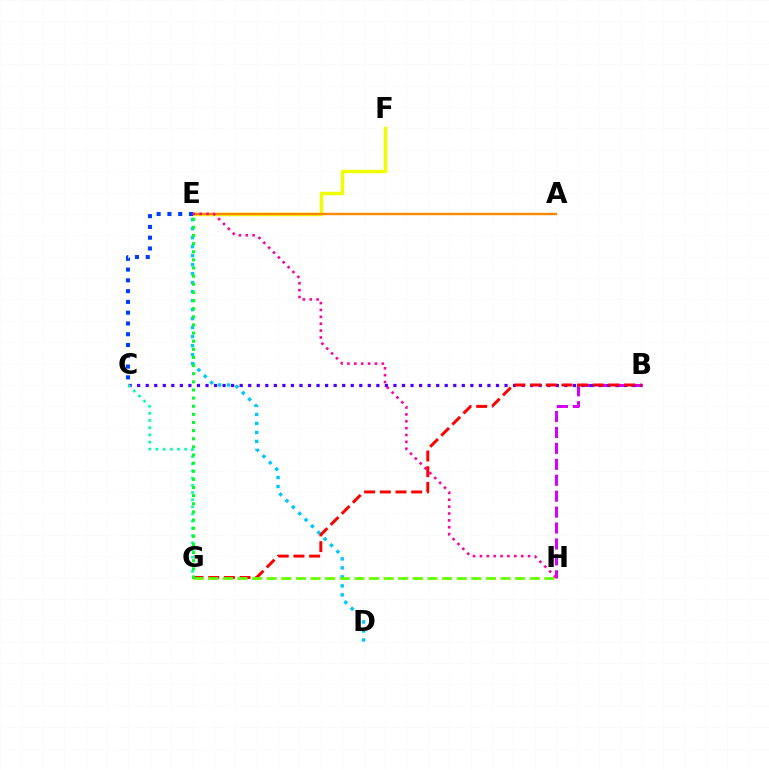{('E', 'F'): [{'color': '#eeff00', 'line_style': 'solid', 'thickness': 2.49}], ('B', 'H'): [{'color': '#d600ff', 'line_style': 'dashed', 'thickness': 2.16}], ('D', 'E'): [{'color': '#00c7ff', 'line_style': 'dotted', 'thickness': 2.44}], ('B', 'C'): [{'color': '#4f00ff', 'line_style': 'dotted', 'thickness': 2.32}], ('A', 'E'): [{'color': '#ff8800', 'line_style': 'solid', 'thickness': 1.73}], ('B', 'G'): [{'color': '#ff0000', 'line_style': 'dashed', 'thickness': 2.13}], ('G', 'H'): [{'color': '#66ff00', 'line_style': 'dashed', 'thickness': 1.99}], ('C', 'E'): [{'color': '#003fff', 'line_style': 'dotted', 'thickness': 2.93}], ('C', 'G'): [{'color': '#00ffaf', 'line_style': 'dotted', 'thickness': 1.95}], ('E', 'G'): [{'color': '#00ff27', 'line_style': 'dotted', 'thickness': 2.21}], ('E', 'H'): [{'color': '#ff00a0', 'line_style': 'dotted', 'thickness': 1.87}]}